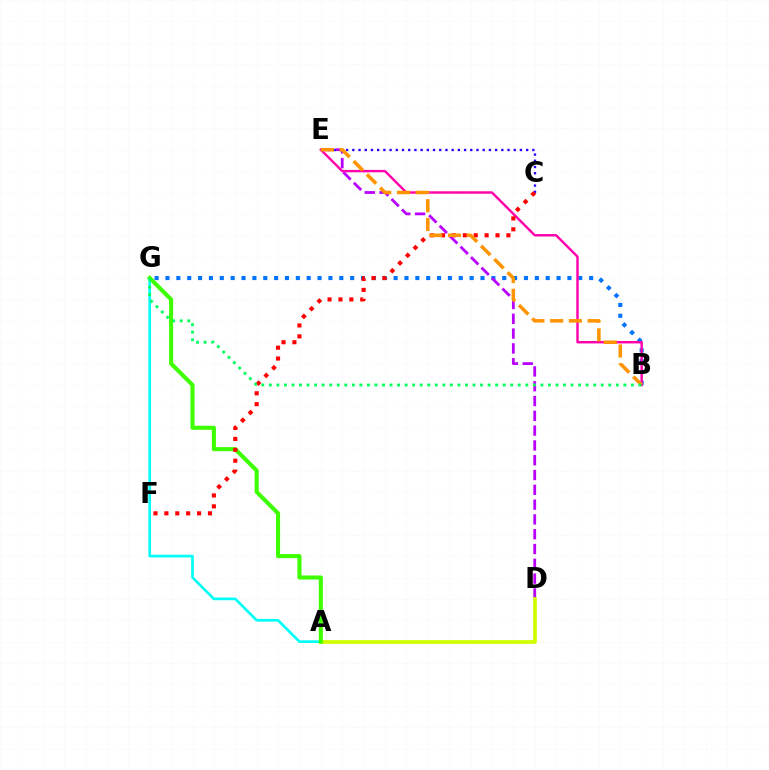{('B', 'G'): [{'color': '#0074ff', 'line_style': 'dotted', 'thickness': 2.95}, {'color': '#00ff5c', 'line_style': 'dotted', 'thickness': 2.05}], ('D', 'E'): [{'color': '#b900ff', 'line_style': 'dashed', 'thickness': 2.01}], ('A', 'G'): [{'color': '#00fff6', 'line_style': 'solid', 'thickness': 1.93}, {'color': '#3dff00', 'line_style': 'solid', 'thickness': 2.93}], ('C', 'E'): [{'color': '#2500ff', 'line_style': 'dotted', 'thickness': 1.69}], ('A', 'D'): [{'color': '#d1ff00', 'line_style': 'solid', 'thickness': 2.67}], ('B', 'E'): [{'color': '#ff00ac', 'line_style': 'solid', 'thickness': 1.74}, {'color': '#ff9400', 'line_style': 'dashed', 'thickness': 2.55}], ('C', 'F'): [{'color': '#ff0000', 'line_style': 'dotted', 'thickness': 2.96}]}